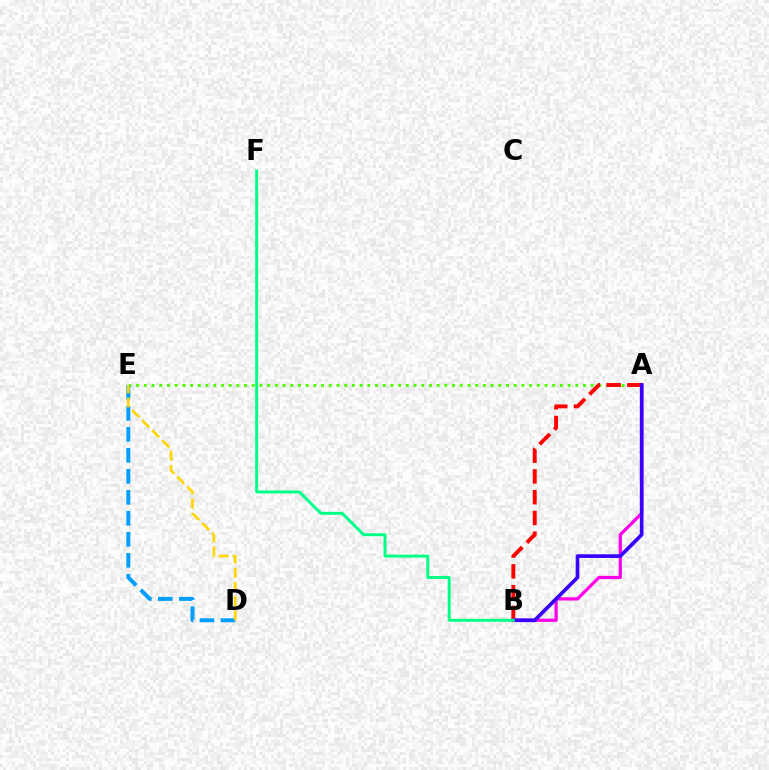{('A', 'E'): [{'color': '#4fff00', 'line_style': 'dotted', 'thickness': 2.09}], ('A', 'B'): [{'color': '#ff00ed', 'line_style': 'solid', 'thickness': 2.33}, {'color': '#ff0000', 'line_style': 'dashed', 'thickness': 2.82}, {'color': '#3700ff', 'line_style': 'solid', 'thickness': 2.65}], ('D', 'E'): [{'color': '#009eff', 'line_style': 'dashed', 'thickness': 2.85}, {'color': '#ffd500', 'line_style': 'dashed', 'thickness': 1.93}], ('B', 'F'): [{'color': '#00ff86', 'line_style': 'solid', 'thickness': 2.13}]}